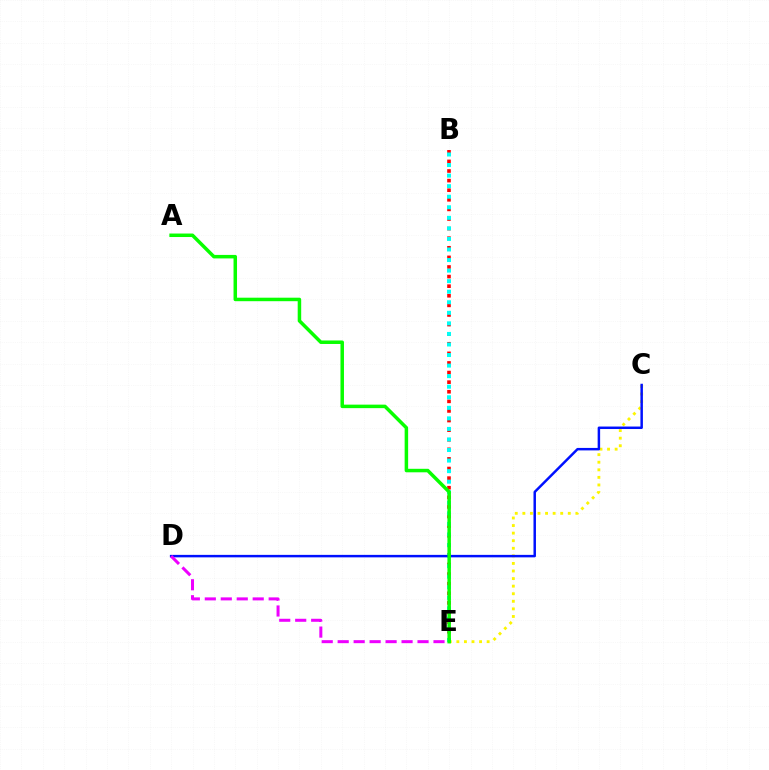{('C', 'E'): [{'color': '#fcf500', 'line_style': 'dotted', 'thickness': 2.06}], ('B', 'E'): [{'color': '#ff0000', 'line_style': 'dotted', 'thickness': 2.61}, {'color': '#00fff6', 'line_style': 'dotted', 'thickness': 2.87}], ('C', 'D'): [{'color': '#0010ff', 'line_style': 'solid', 'thickness': 1.79}], ('A', 'E'): [{'color': '#08ff00', 'line_style': 'solid', 'thickness': 2.52}], ('D', 'E'): [{'color': '#ee00ff', 'line_style': 'dashed', 'thickness': 2.17}]}